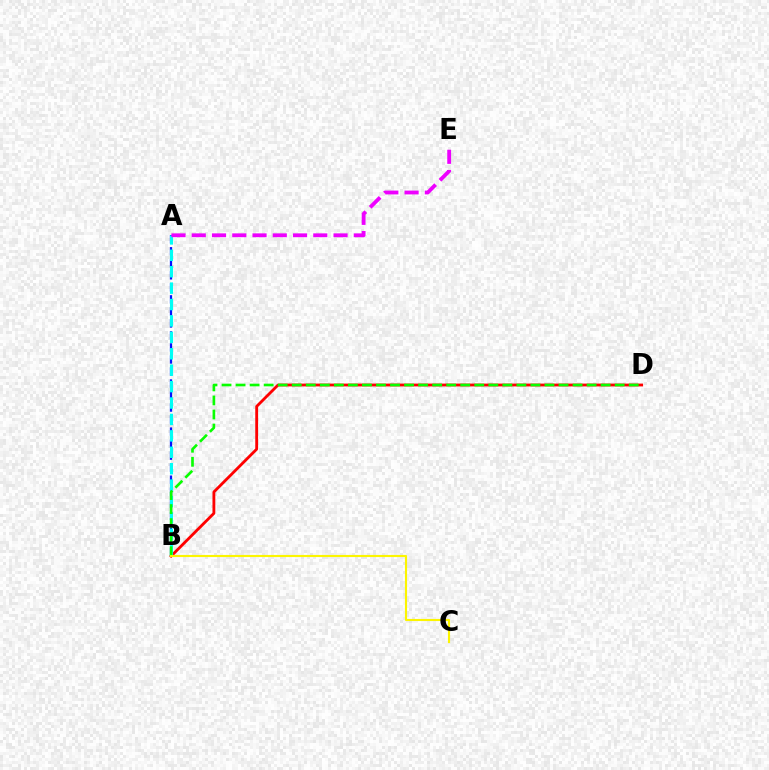{('A', 'B'): [{'color': '#0010ff', 'line_style': 'dashed', 'thickness': 1.63}, {'color': '#00fff6', 'line_style': 'dashed', 'thickness': 2.23}], ('B', 'D'): [{'color': '#ff0000', 'line_style': 'solid', 'thickness': 2.03}, {'color': '#08ff00', 'line_style': 'dashed', 'thickness': 1.91}], ('A', 'E'): [{'color': '#ee00ff', 'line_style': 'dashed', 'thickness': 2.75}], ('B', 'C'): [{'color': '#fcf500', 'line_style': 'solid', 'thickness': 1.53}]}